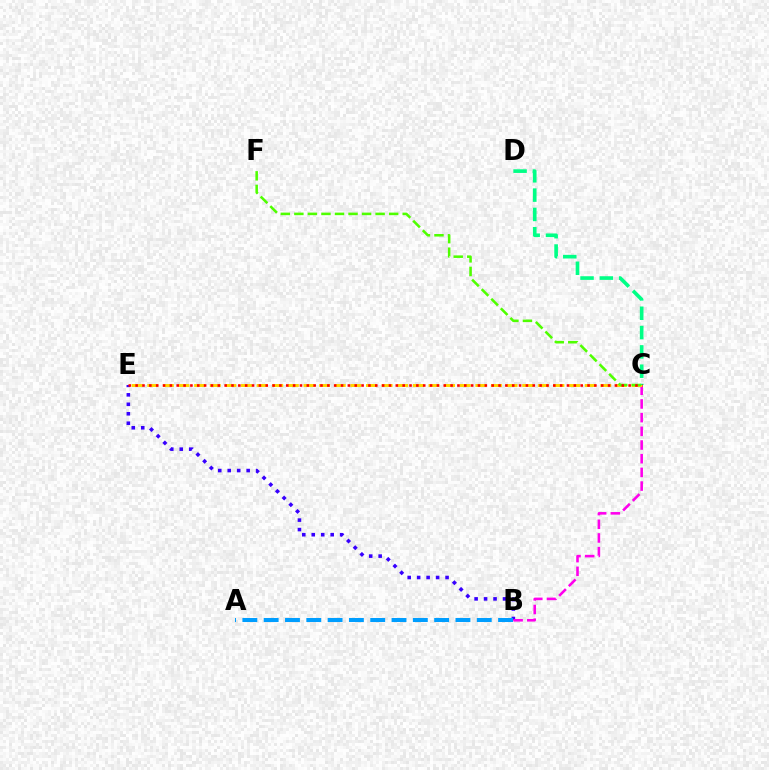{('B', 'E'): [{'color': '#3700ff', 'line_style': 'dotted', 'thickness': 2.57}], ('A', 'B'): [{'color': '#009eff', 'line_style': 'dashed', 'thickness': 2.89}], ('B', 'C'): [{'color': '#ff00ed', 'line_style': 'dashed', 'thickness': 1.86}], ('C', 'E'): [{'color': '#ffd500', 'line_style': 'dashed', 'thickness': 2.12}, {'color': '#ff0000', 'line_style': 'dotted', 'thickness': 1.86}], ('C', 'D'): [{'color': '#00ff86', 'line_style': 'dashed', 'thickness': 2.62}], ('C', 'F'): [{'color': '#4fff00', 'line_style': 'dashed', 'thickness': 1.84}]}